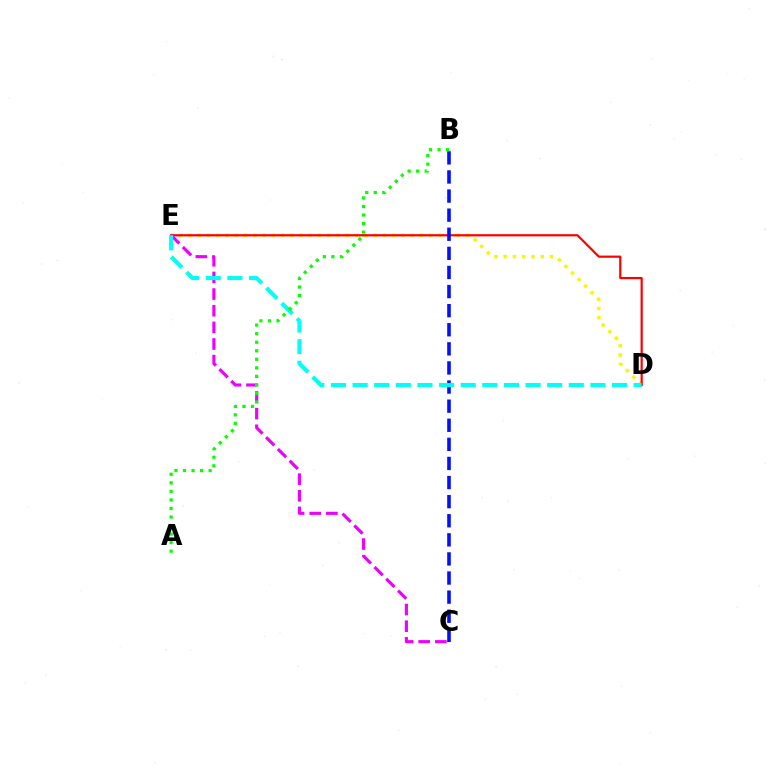{('D', 'E'): [{'color': '#fcf500', 'line_style': 'dotted', 'thickness': 2.52}, {'color': '#ff0000', 'line_style': 'solid', 'thickness': 1.59}, {'color': '#00fff6', 'line_style': 'dashed', 'thickness': 2.94}], ('C', 'E'): [{'color': '#ee00ff', 'line_style': 'dashed', 'thickness': 2.26}], ('B', 'C'): [{'color': '#0010ff', 'line_style': 'dashed', 'thickness': 2.59}], ('A', 'B'): [{'color': '#08ff00', 'line_style': 'dotted', 'thickness': 2.32}]}